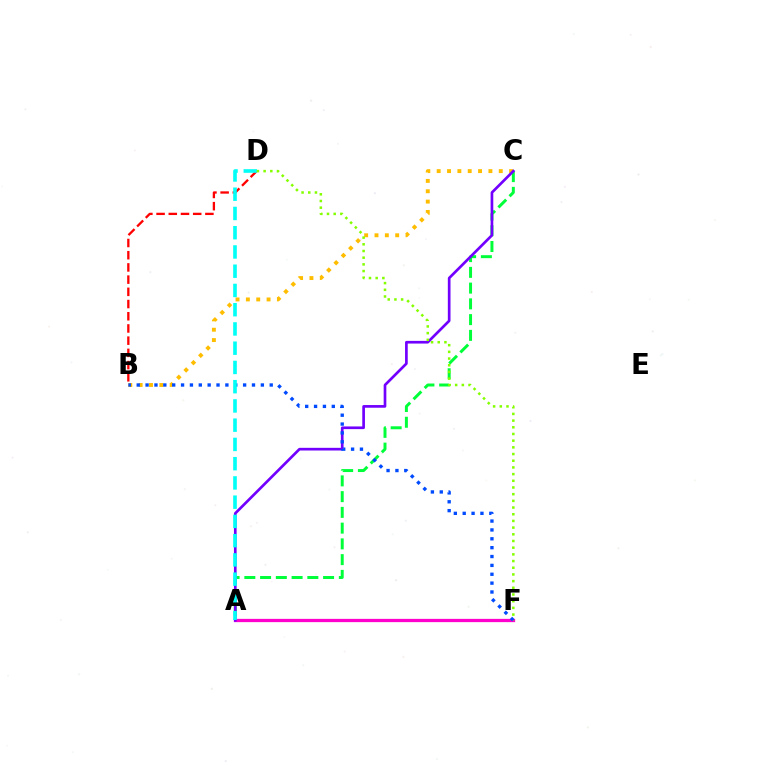{('A', 'C'): [{'color': '#00ff39', 'line_style': 'dashed', 'thickness': 2.14}, {'color': '#7200ff', 'line_style': 'solid', 'thickness': 1.93}], ('B', 'C'): [{'color': '#ffbd00', 'line_style': 'dotted', 'thickness': 2.81}], ('B', 'D'): [{'color': '#ff0000', 'line_style': 'dashed', 'thickness': 1.66}], ('A', 'F'): [{'color': '#ff00cf', 'line_style': 'solid', 'thickness': 2.36}], ('B', 'F'): [{'color': '#004bff', 'line_style': 'dotted', 'thickness': 2.41}], ('A', 'D'): [{'color': '#00fff6', 'line_style': 'dashed', 'thickness': 2.61}], ('D', 'F'): [{'color': '#84ff00', 'line_style': 'dotted', 'thickness': 1.82}]}